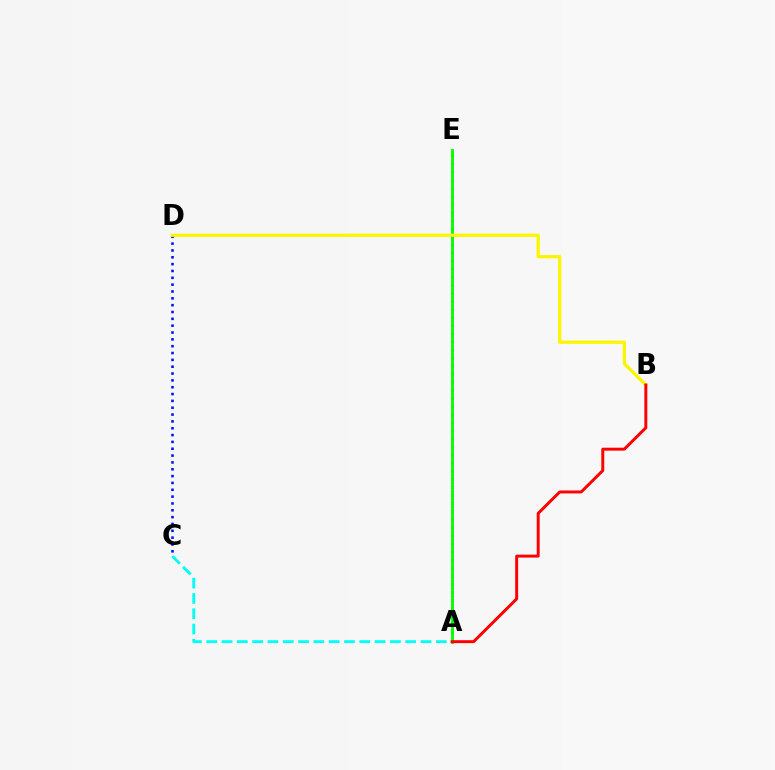{('A', 'E'): [{'color': '#ee00ff', 'line_style': 'dotted', 'thickness': 2.2}, {'color': '#08ff00', 'line_style': 'solid', 'thickness': 2.08}], ('C', 'D'): [{'color': '#0010ff', 'line_style': 'dotted', 'thickness': 1.86}], ('A', 'C'): [{'color': '#00fff6', 'line_style': 'dashed', 'thickness': 2.08}], ('B', 'D'): [{'color': '#fcf500', 'line_style': 'solid', 'thickness': 2.36}], ('A', 'B'): [{'color': '#ff0000', 'line_style': 'solid', 'thickness': 2.12}]}